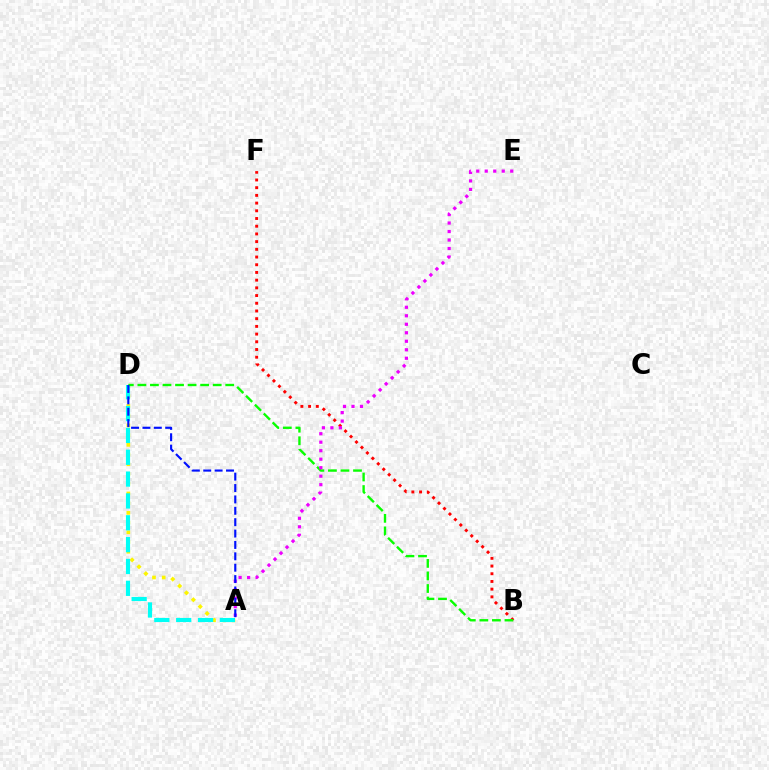{('A', 'D'): [{'color': '#fcf500', 'line_style': 'dotted', 'thickness': 2.64}, {'color': '#00fff6', 'line_style': 'dashed', 'thickness': 2.97}, {'color': '#0010ff', 'line_style': 'dashed', 'thickness': 1.55}], ('B', 'F'): [{'color': '#ff0000', 'line_style': 'dotted', 'thickness': 2.09}], ('B', 'D'): [{'color': '#08ff00', 'line_style': 'dashed', 'thickness': 1.71}], ('A', 'E'): [{'color': '#ee00ff', 'line_style': 'dotted', 'thickness': 2.31}]}